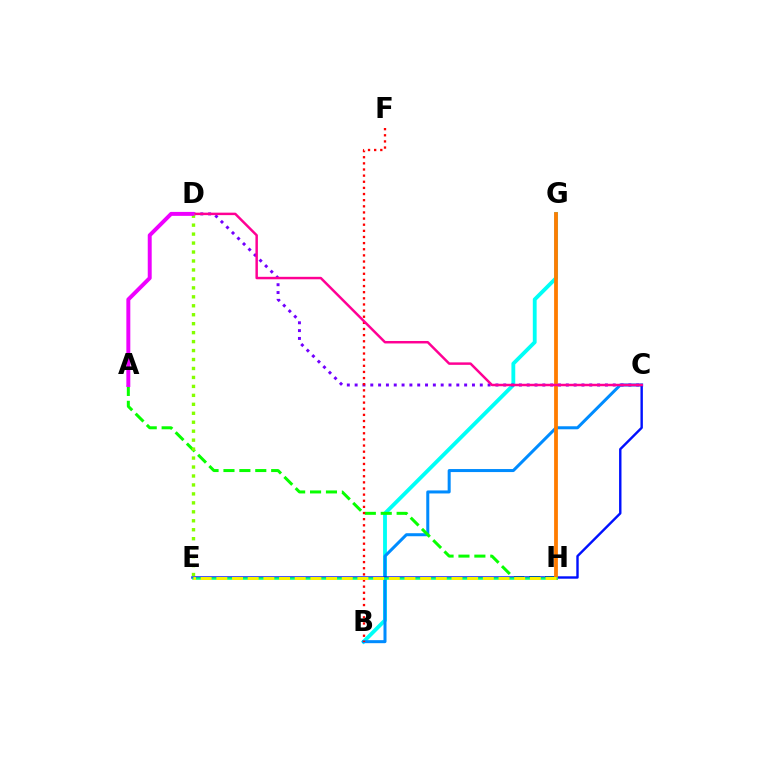{('B', 'G'): [{'color': '#00fff6', 'line_style': 'solid', 'thickness': 2.76}], ('B', 'C'): [{'color': '#008cff', 'line_style': 'solid', 'thickness': 2.18}], ('C', 'D'): [{'color': '#7200ff', 'line_style': 'dotted', 'thickness': 2.13}, {'color': '#ff0094', 'line_style': 'solid', 'thickness': 1.78}], ('A', 'H'): [{'color': '#08ff00', 'line_style': 'dashed', 'thickness': 2.16}], ('C', 'E'): [{'color': '#0010ff', 'line_style': 'solid', 'thickness': 1.73}], ('B', 'F'): [{'color': '#ff0000', 'line_style': 'dotted', 'thickness': 1.67}], ('G', 'H'): [{'color': '#ff7c00', 'line_style': 'solid', 'thickness': 2.73}], ('D', 'E'): [{'color': '#84ff00', 'line_style': 'dotted', 'thickness': 2.43}], ('E', 'H'): [{'color': '#00ff74', 'line_style': 'solid', 'thickness': 1.81}, {'color': '#fcf500', 'line_style': 'dashed', 'thickness': 2.13}], ('A', 'D'): [{'color': '#ee00ff', 'line_style': 'solid', 'thickness': 2.84}]}